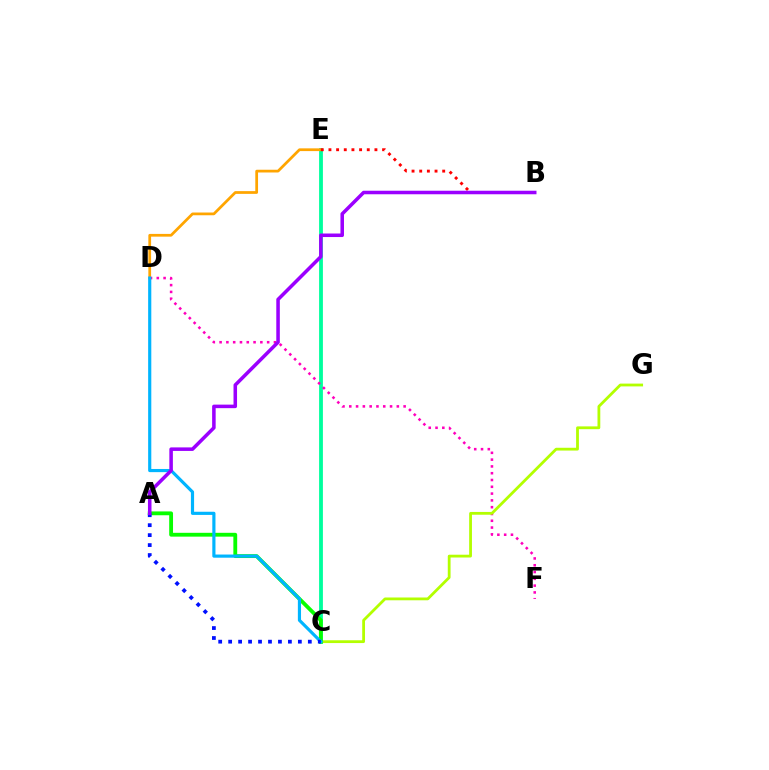{('C', 'E'): [{'color': '#00ff9d', 'line_style': 'solid', 'thickness': 2.75}], ('D', 'F'): [{'color': '#ff00bd', 'line_style': 'dotted', 'thickness': 1.85}], ('D', 'E'): [{'color': '#ffa500', 'line_style': 'solid', 'thickness': 1.97}], ('C', 'G'): [{'color': '#b3ff00', 'line_style': 'solid', 'thickness': 2.01}], ('A', 'C'): [{'color': '#08ff00', 'line_style': 'solid', 'thickness': 2.76}, {'color': '#0010ff', 'line_style': 'dotted', 'thickness': 2.71}], ('C', 'D'): [{'color': '#00b5ff', 'line_style': 'solid', 'thickness': 2.28}], ('B', 'E'): [{'color': '#ff0000', 'line_style': 'dotted', 'thickness': 2.08}], ('A', 'B'): [{'color': '#9b00ff', 'line_style': 'solid', 'thickness': 2.54}]}